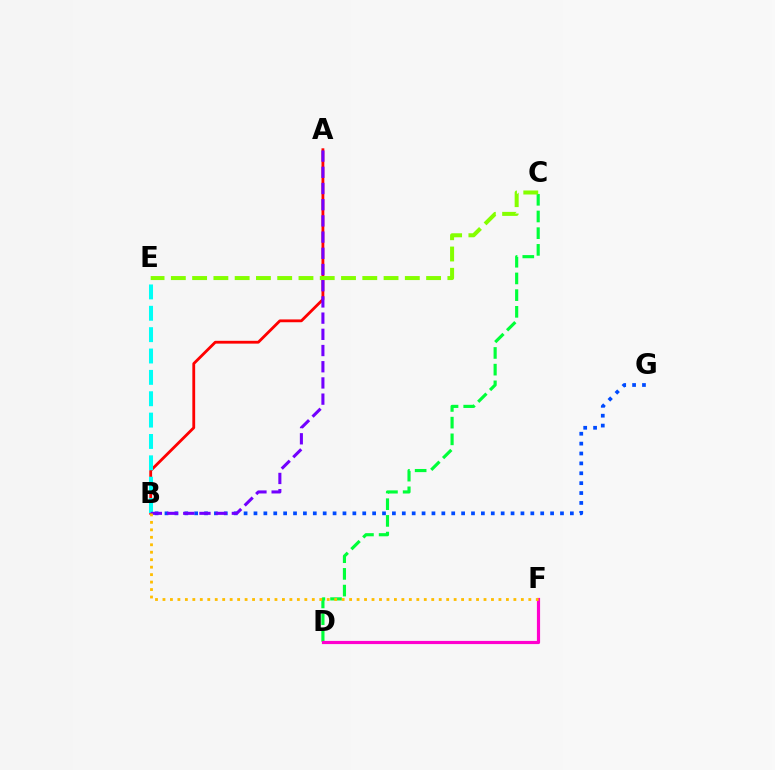{('A', 'B'): [{'color': '#ff0000', 'line_style': 'solid', 'thickness': 2.03}, {'color': '#7200ff', 'line_style': 'dashed', 'thickness': 2.2}], ('C', 'D'): [{'color': '#00ff39', 'line_style': 'dashed', 'thickness': 2.27}], ('B', 'G'): [{'color': '#004bff', 'line_style': 'dotted', 'thickness': 2.69}], ('C', 'E'): [{'color': '#84ff00', 'line_style': 'dashed', 'thickness': 2.89}], ('B', 'E'): [{'color': '#00fff6', 'line_style': 'dashed', 'thickness': 2.9}], ('D', 'F'): [{'color': '#ff00cf', 'line_style': 'solid', 'thickness': 2.29}], ('B', 'F'): [{'color': '#ffbd00', 'line_style': 'dotted', 'thickness': 2.03}]}